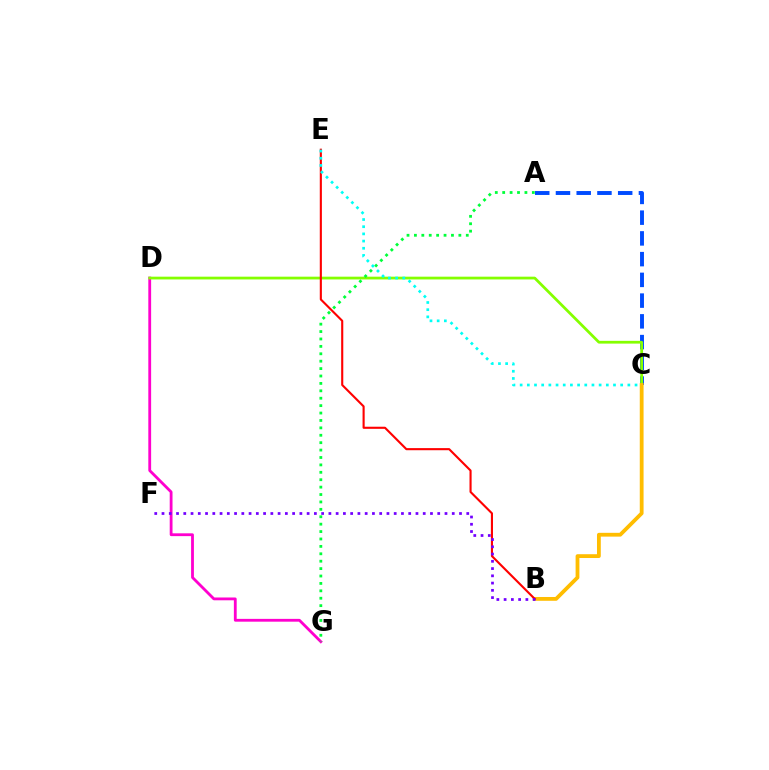{('A', 'C'): [{'color': '#004bff', 'line_style': 'dashed', 'thickness': 2.82}], ('D', 'G'): [{'color': '#ff00cf', 'line_style': 'solid', 'thickness': 2.02}], ('C', 'D'): [{'color': '#84ff00', 'line_style': 'solid', 'thickness': 1.99}], ('A', 'G'): [{'color': '#00ff39', 'line_style': 'dotted', 'thickness': 2.01}], ('B', 'C'): [{'color': '#ffbd00', 'line_style': 'solid', 'thickness': 2.74}], ('B', 'E'): [{'color': '#ff0000', 'line_style': 'solid', 'thickness': 1.52}], ('B', 'F'): [{'color': '#7200ff', 'line_style': 'dotted', 'thickness': 1.97}], ('C', 'E'): [{'color': '#00fff6', 'line_style': 'dotted', 'thickness': 1.95}]}